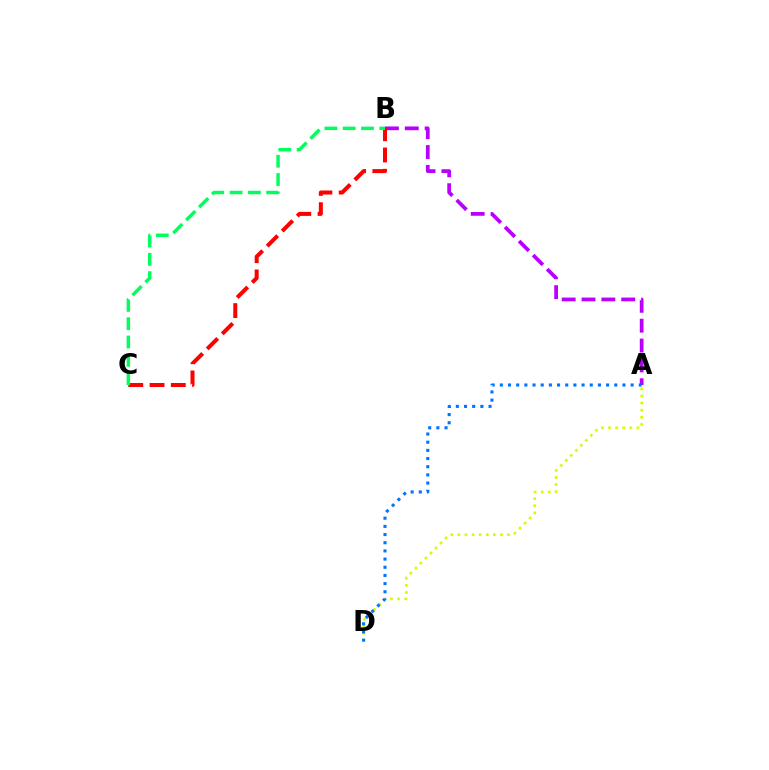{('A', 'B'): [{'color': '#b900ff', 'line_style': 'dashed', 'thickness': 2.7}], ('B', 'C'): [{'color': '#ff0000', 'line_style': 'dashed', 'thickness': 2.89}, {'color': '#00ff5c', 'line_style': 'dashed', 'thickness': 2.49}], ('A', 'D'): [{'color': '#d1ff00', 'line_style': 'dotted', 'thickness': 1.93}, {'color': '#0074ff', 'line_style': 'dotted', 'thickness': 2.22}]}